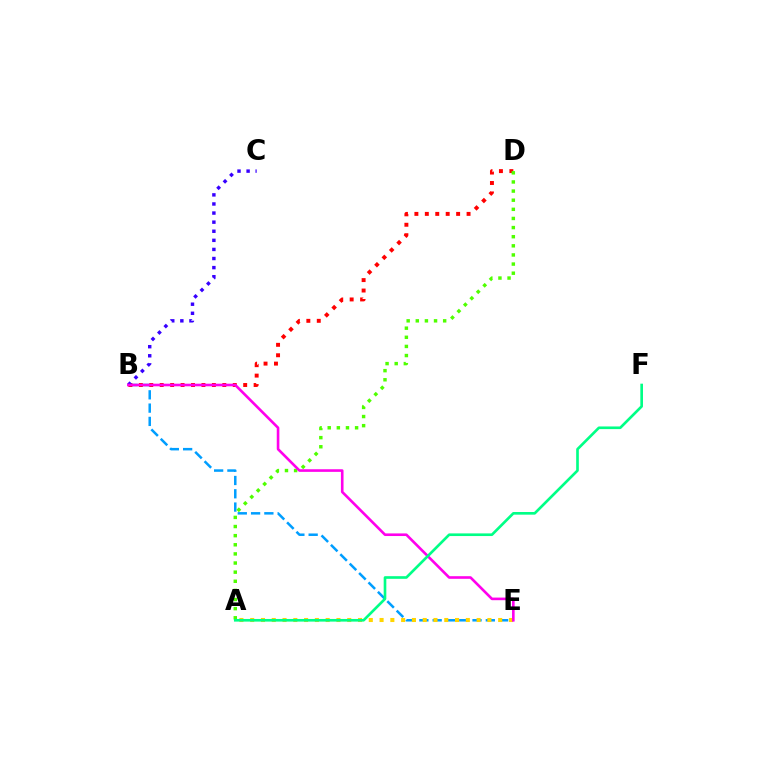{('B', 'E'): [{'color': '#009eff', 'line_style': 'dashed', 'thickness': 1.81}, {'color': '#ff00ed', 'line_style': 'solid', 'thickness': 1.89}], ('B', 'D'): [{'color': '#ff0000', 'line_style': 'dotted', 'thickness': 2.84}], ('A', 'E'): [{'color': '#ffd500', 'line_style': 'dotted', 'thickness': 2.93}], ('B', 'C'): [{'color': '#3700ff', 'line_style': 'dotted', 'thickness': 2.47}], ('A', 'D'): [{'color': '#4fff00', 'line_style': 'dotted', 'thickness': 2.48}], ('A', 'F'): [{'color': '#00ff86', 'line_style': 'solid', 'thickness': 1.91}]}